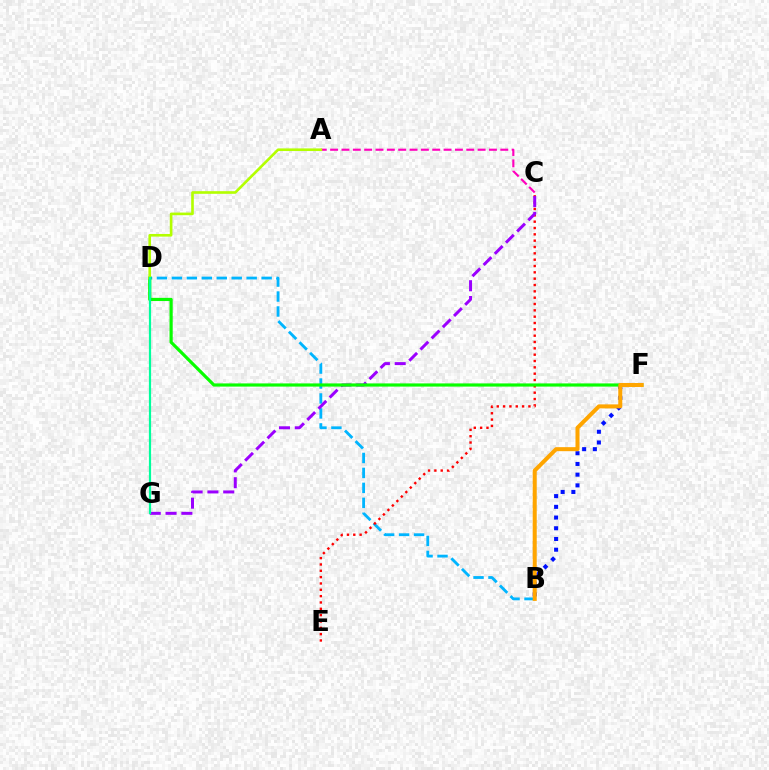{('A', 'C'): [{'color': '#ff00bd', 'line_style': 'dashed', 'thickness': 1.54}], ('B', 'F'): [{'color': '#0010ff', 'line_style': 'dotted', 'thickness': 2.91}, {'color': '#ffa500', 'line_style': 'solid', 'thickness': 2.89}], ('B', 'D'): [{'color': '#00b5ff', 'line_style': 'dashed', 'thickness': 2.03}], ('C', 'E'): [{'color': '#ff0000', 'line_style': 'dotted', 'thickness': 1.72}], ('C', 'G'): [{'color': '#9b00ff', 'line_style': 'dashed', 'thickness': 2.15}], ('D', 'F'): [{'color': '#08ff00', 'line_style': 'solid', 'thickness': 2.29}], ('A', 'D'): [{'color': '#b3ff00', 'line_style': 'solid', 'thickness': 1.9}], ('D', 'G'): [{'color': '#00ff9d', 'line_style': 'solid', 'thickness': 1.59}]}